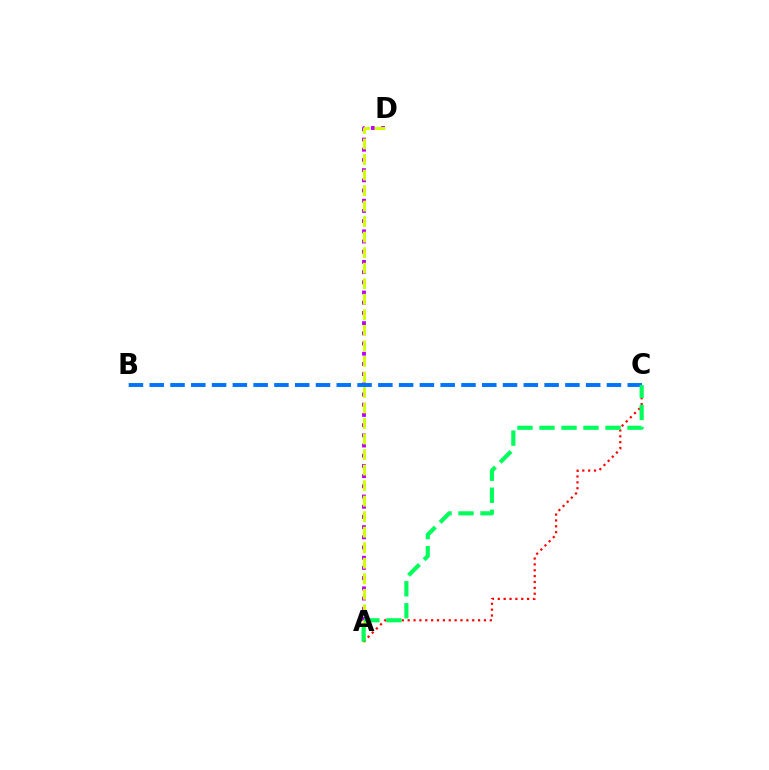{('A', 'D'): [{'color': '#b900ff', 'line_style': 'dotted', 'thickness': 2.77}, {'color': '#d1ff00', 'line_style': 'dashed', 'thickness': 2.11}], ('A', 'C'): [{'color': '#ff0000', 'line_style': 'dotted', 'thickness': 1.59}, {'color': '#00ff5c', 'line_style': 'dashed', 'thickness': 2.99}], ('B', 'C'): [{'color': '#0074ff', 'line_style': 'dashed', 'thickness': 2.82}]}